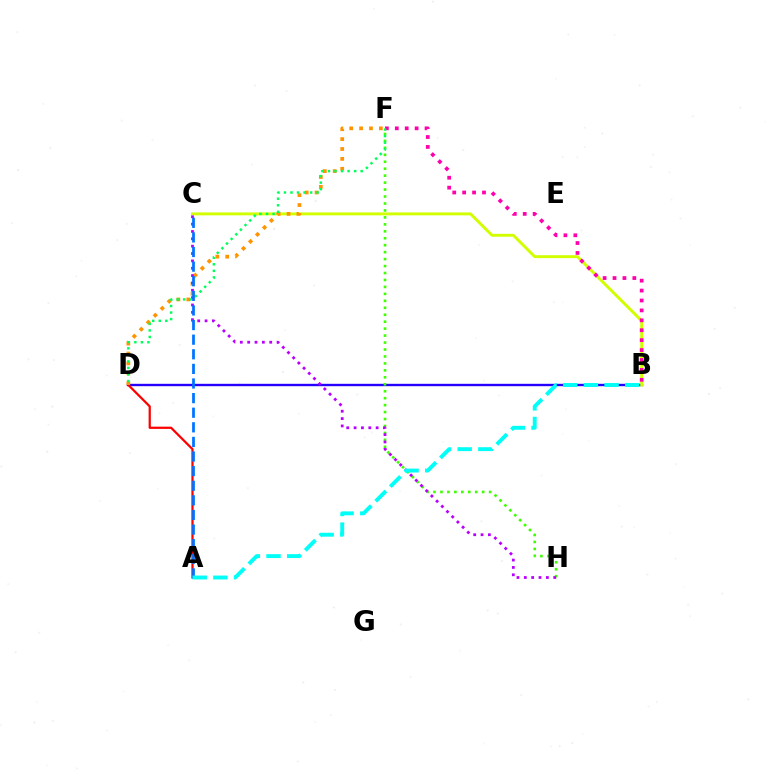{('B', 'D'): [{'color': '#2500ff', 'line_style': 'solid', 'thickness': 1.72}], ('B', 'C'): [{'color': '#d1ff00', 'line_style': 'solid', 'thickness': 2.1}], ('B', 'F'): [{'color': '#ff00ac', 'line_style': 'dotted', 'thickness': 2.69}], ('F', 'H'): [{'color': '#3dff00', 'line_style': 'dotted', 'thickness': 1.89}], ('A', 'D'): [{'color': '#ff0000', 'line_style': 'solid', 'thickness': 1.61}], ('D', 'F'): [{'color': '#ff9400', 'line_style': 'dotted', 'thickness': 2.68}, {'color': '#00ff5c', 'line_style': 'dotted', 'thickness': 1.78}], ('C', 'H'): [{'color': '#b900ff', 'line_style': 'dotted', 'thickness': 2.0}], ('A', 'C'): [{'color': '#0074ff', 'line_style': 'dashed', 'thickness': 1.98}], ('A', 'B'): [{'color': '#00fff6', 'line_style': 'dashed', 'thickness': 2.81}]}